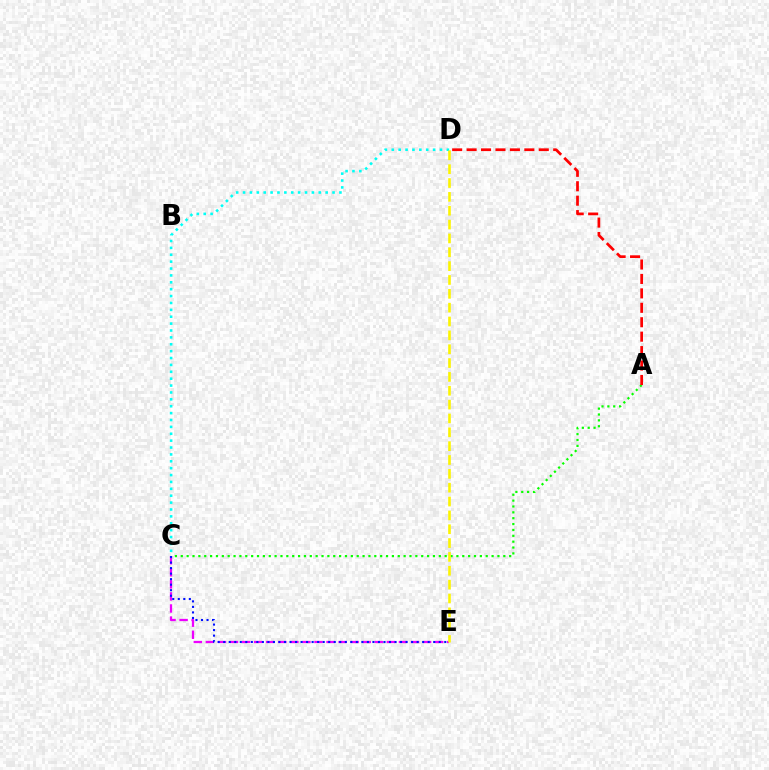{('C', 'E'): [{'color': '#ee00ff', 'line_style': 'dashed', 'thickness': 1.64}, {'color': '#0010ff', 'line_style': 'dotted', 'thickness': 1.5}], ('A', 'C'): [{'color': '#08ff00', 'line_style': 'dotted', 'thickness': 1.59}], ('C', 'D'): [{'color': '#00fff6', 'line_style': 'dotted', 'thickness': 1.87}], ('D', 'E'): [{'color': '#fcf500', 'line_style': 'dashed', 'thickness': 1.88}], ('A', 'D'): [{'color': '#ff0000', 'line_style': 'dashed', 'thickness': 1.96}]}